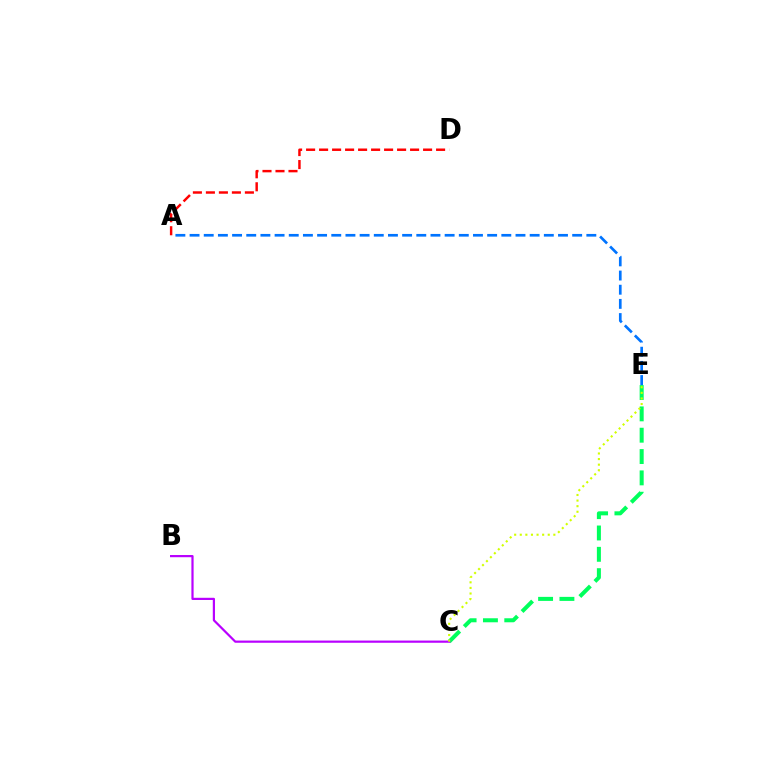{('A', 'D'): [{'color': '#ff0000', 'line_style': 'dashed', 'thickness': 1.77}], ('C', 'E'): [{'color': '#00ff5c', 'line_style': 'dashed', 'thickness': 2.9}, {'color': '#d1ff00', 'line_style': 'dotted', 'thickness': 1.52}], ('B', 'C'): [{'color': '#b900ff', 'line_style': 'solid', 'thickness': 1.58}], ('A', 'E'): [{'color': '#0074ff', 'line_style': 'dashed', 'thickness': 1.93}]}